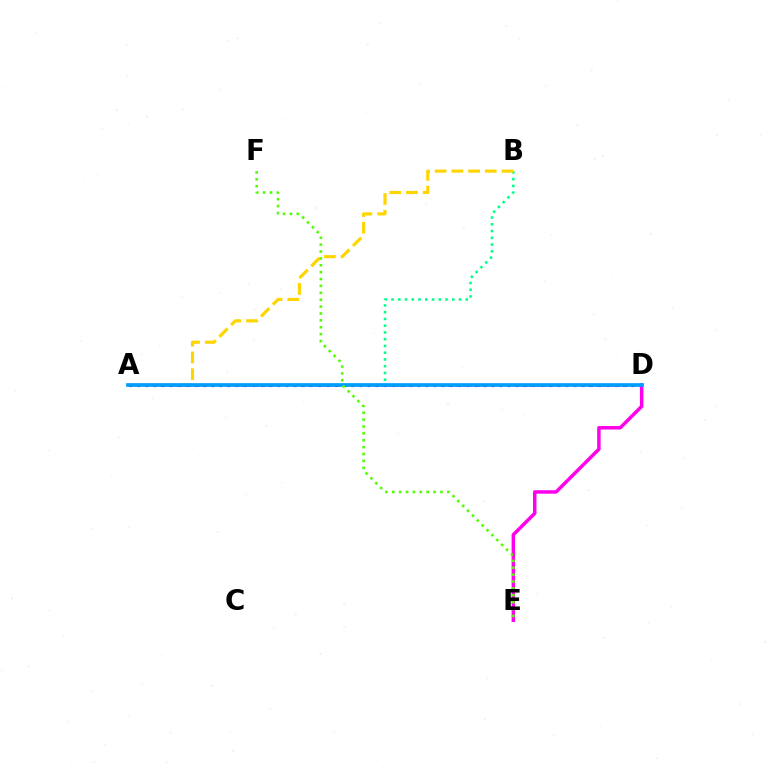{('A', 'D'): [{'color': '#ff0000', 'line_style': 'dotted', 'thickness': 2.01}, {'color': '#3700ff', 'line_style': 'dotted', 'thickness': 2.24}, {'color': '#009eff', 'line_style': 'solid', 'thickness': 2.65}], ('A', 'B'): [{'color': '#00ff86', 'line_style': 'dotted', 'thickness': 1.83}, {'color': '#ffd500', 'line_style': 'dashed', 'thickness': 2.27}], ('D', 'E'): [{'color': '#ff00ed', 'line_style': 'solid', 'thickness': 2.5}], ('E', 'F'): [{'color': '#4fff00', 'line_style': 'dotted', 'thickness': 1.87}]}